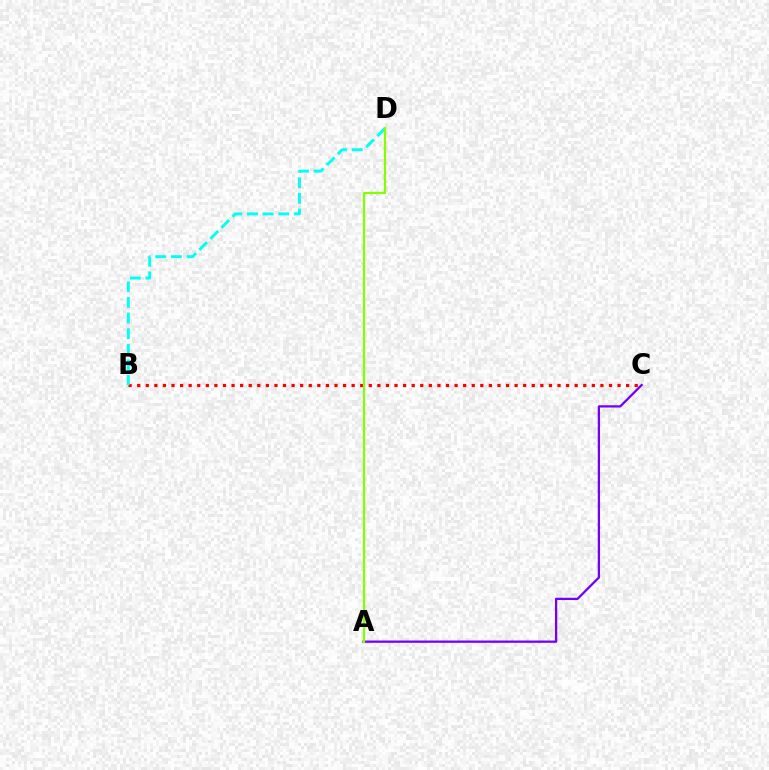{('A', 'C'): [{'color': '#7200ff', 'line_style': 'solid', 'thickness': 1.64}], ('B', 'C'): [{'color': '#ff0000', 'line_style': 'dotted', 'thickness': 2.33}], ('B', 'D'): [{'color': '#00fff6', 'line_style': 'dashed', 'thickness': 2.12}], ('A', 'D'): [{'color': '#84ff00', 'line_style': 'solid', 'thickness': 1.6}]}